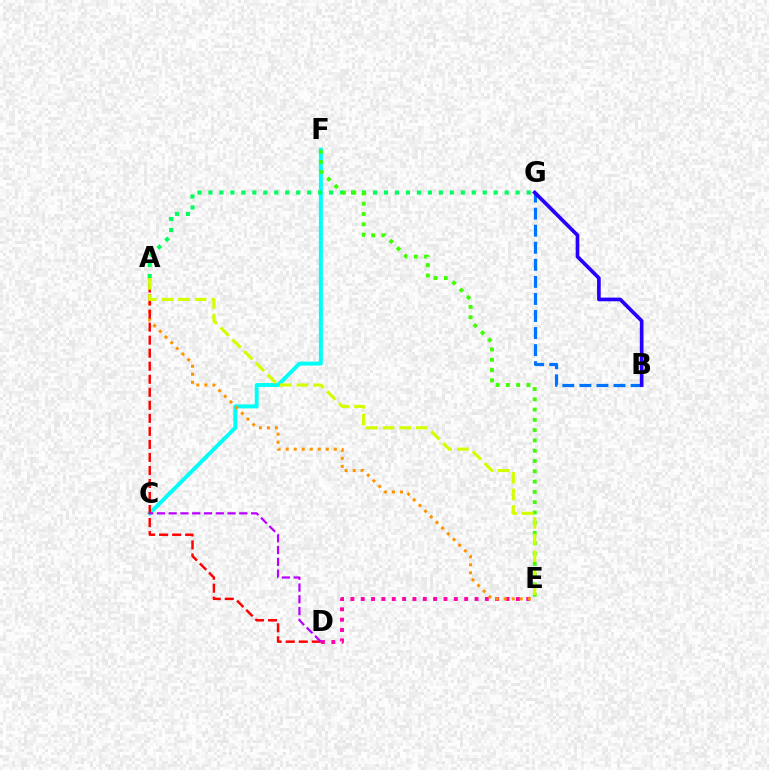{('C', 'F'): [{'color': '#00fff6', 'line_style': 'solid', 'thickness': 2.83}], ('B', 'G'): [{'color': '#0074ff', 'line_style': 'dashed', 'thickness': 2.32}, {'color': '#2500ff', 'line_style': 'solid', 'thickness': 2.65}], ('D', 'E'): [{'color': '#ff00ac', 'line_style': 'dotted', 'thickness': 2.81}], ('A', 'E'): [{'color': '#ff9400', 'line_style': 'dotted', 'thickness': 2.18}, {'color': '#d1ff00', 'line_style': 'dashed', 'thickness': 2.26}], ('A', 'D'): [{'color': '#ff0000', 'line_style': 'dashed', 'thickness': 1.77}], ('A', 'G'): [{'color': '#00ff5c', 'line_style': 'dotted', 'thickness': 2.98}], ('E', 'F'): [{'color': '#3dff00', 'line_style': 'dotted', 'thickness': 2.79}], ('C', 'D'): [{'color': '#b900ff', 'line_style': 'dashed', 'thickness': 1.6}]}